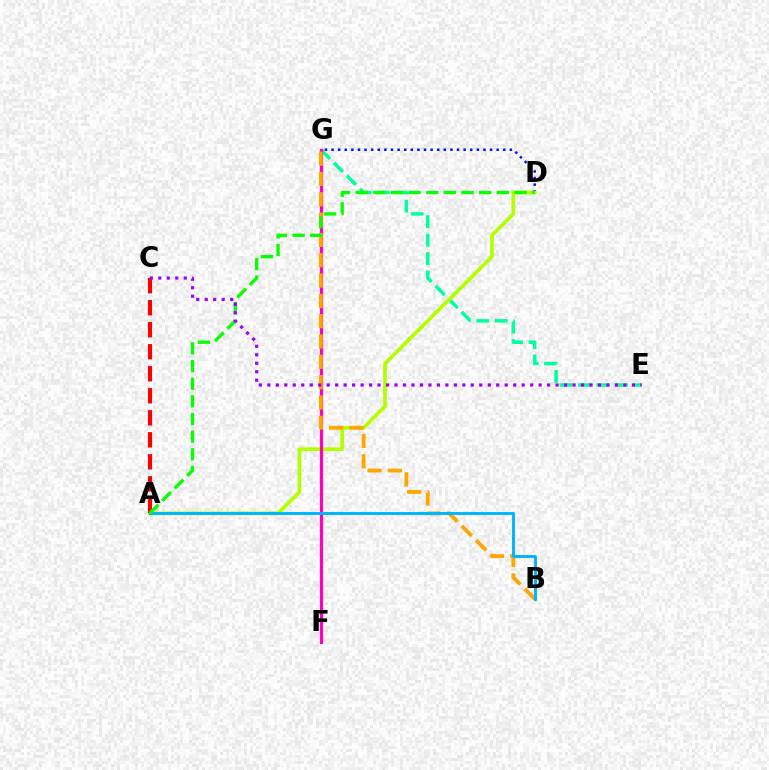{('D', 'G'): [{'color': '#0010ff', 'line_style': 'dotted', 'thickness': 1.79}], ('E', 'G'): [{'color': '#00ff9d', 'line_style': 'dashed', 'thickness': 2.5}], ('A', 'D'): [{'color': '#b3ff00', 'line_style': 'solid', 'thickness': 2.65}, {'color': '#08ff00', 'line_style': 'dashed', 'thickness': 2.4}], ('F', 'G'): [{'color': '#ff00bd', 'line_style': 'solid', 'thickness': 2.32}], ('B', 'G'): [{'color': '#ffa500', 'line_style': 'dashed', 'thickness': 2.76}], ('A', 'B'): [{'color': '#00b5ff', 'line_style': 'solid', 'thickness': 2.11}], ('A', 'C'): [{'color': '#ff0000', 'line_style': 'dashed', 'thickness': 2.99}], ('C', 'E'): [{'color': '#9b00ff', 'line_style': 'dotted', 'thickness': 2.3}]}